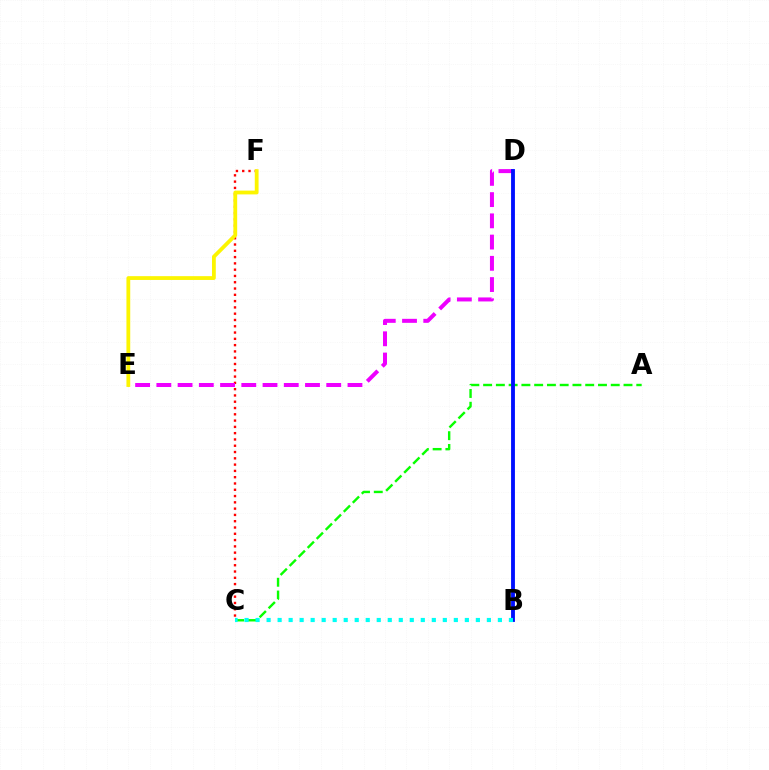{('C', 'F'): [{'color': '#ff0000', 'line_style': 'dotted', 'thickness': 1.71}], ('A', 'C'): [{'color': '#08ff00', 'line_style': 'dashed', 'thickness': 1.73}], ('D', 'E'): [{'color': '#ee00ff', 'line_style': 'dashed', 'thickness': 2.88}], ('E', 'F'): [{'color': '#fcf500', 'line_style': 'solid', 'thickness': 2.73}], ('B', 'D'): [{'color': '#0010ff', 'line_style': 'solid', 'thickness': 2.77}], ('B', 'C'): [{'color': '#00fff6', 'line_style': 'dotted', 'thickness': 2.99}]}